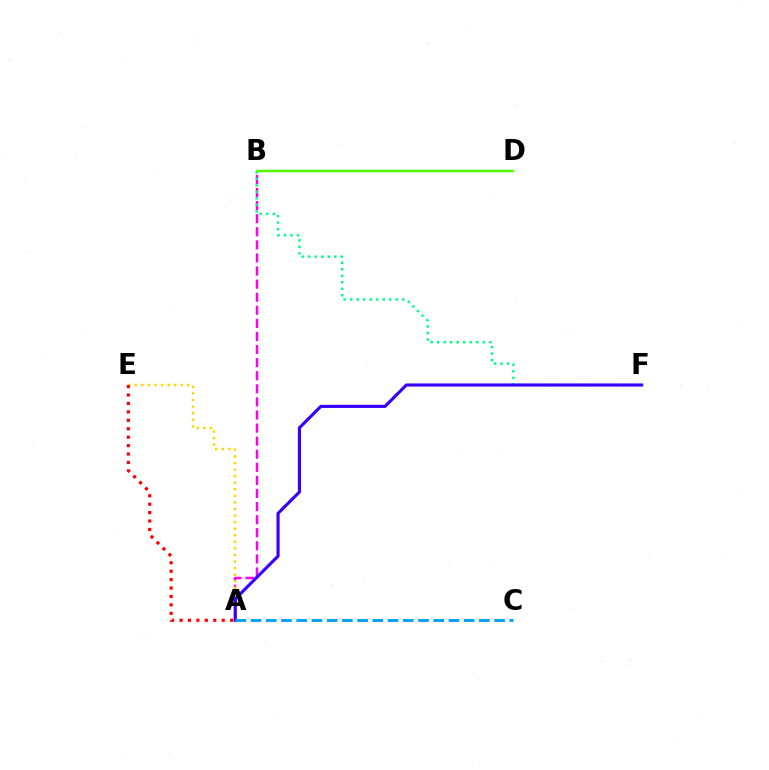{('A', 'B'): [{'color': '#ff00ed', 'line_style': 'dashed', 'thickness': 1.78}], ('A', 'E'): [{'color': '#ffd500', 'line_style': 'dotted', 'thickness': 1.78}, {'color': '#ff0000', 'line_style': 'dotted', 'thickness': 2.29}], ('B', 'F'): [{'color': '#00ff86', 'line_style': 'dotted', 'thickness': 1.77}], ('A', 'F'): [{'color': '#3700ff', 'line_style': 'solid', 'thickness': 2.25}], ('B', 'D'): [{'color': '#4fff00', 'line_style': 'solid', 'thickness': 1.77}], ('A', 'C'): [{'color': '#009eff', 'line_style': 'dashed', 'thickness': 2.07}]}